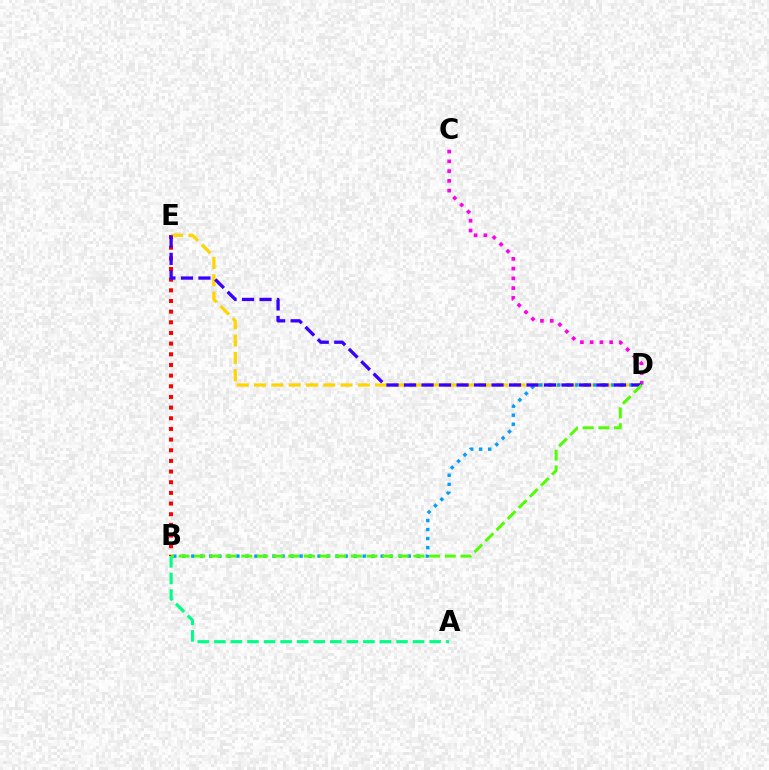{('B', 'E'): [{'color': '#ff0000', 'line_style': 'dotted', 'thickness': 2.9}], ('A', 'B'): [{'color': '#00ff86', 'line_style': 'dashed', 'thickness': 2.25}], ('C', 'D'): [{'color': '#ff00ed', 'line_style': 'dotted', 'thickness': 2.65}], ('D', 'E'): [{'color': '#ffd500', 'line_style': 'dashed', 'thickness': 2.35}, {'color': '#3700ff', 'line_style': 'dashed', 'thickness': 2.38}], ('B', 'D'): [{'color': '#009eff', 'line_style': 'dotted', 'thickness': 2.45}, {'color': '#4fff00', 'line_style': 'dashed', 'thickness': 2.13}]}